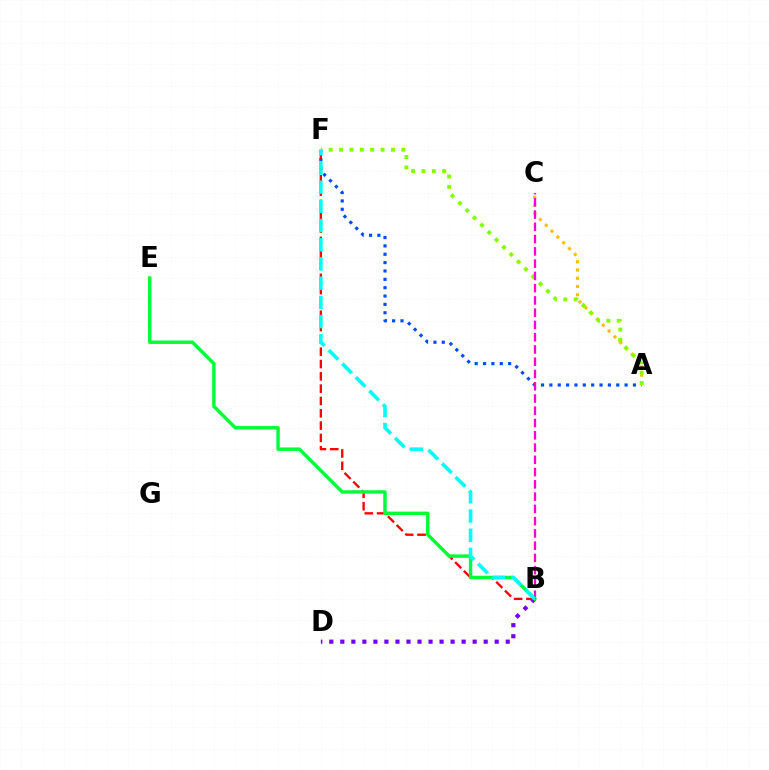{('A', 'F'): [{'color': '#004bff', 'line_style': 'dotted', 'thickness': 2.27}, {'color': '#84ff00', 'line_style': 'dotted', 'thickness': 2.82}], ('B', 'D'): [{'color': '#7200ff', 'line_style': 'dotted', 'thickness': 3.0}], ('B', 'F'): [{'color': '#ff0000', 'line_style': 'dashed', 'thickness': 1.67}, {'color': '#00fff6', 'line_style': 'dashed', 'thickness': 2.61}], ('A', 'C'): [{'color': '#ffbd00', 'line_style': 'dotted', 'thickness': 2.24}], ('B', 'E'): [{'color': '#00ff39', 'line_style': 'solid', 'thickness': 2.48}], ('B', 'C'): [{'color': '#ff00cf', 'line_style': 'dashed', 'thickness': 1.67}]}